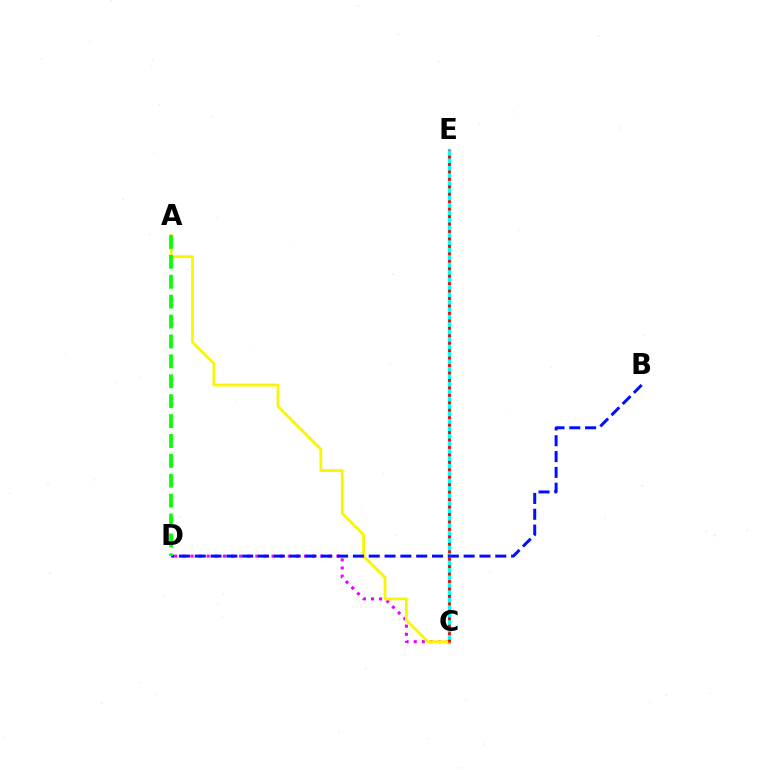{('C', 'D'): [{'color': '#ee00ff', 'line_style': 'dotted', 'thickness': 2.2}], ('C', 'E'): [{'color': '#00fff6', 'line_style': 'solid', 'thickness': 2.46}, {'color': '#ff0000', 'line_style': 'dotted', 'thickness': 2.02}], ('A', 'C'): [{'color': '#fcf500', 'line_style': 'solid', 'thickness': 2.02}], ('B', 'D'): [{'color': '#0010ff', 'line_style': 'dashed', 'thickness': 2.15}], ('A', 'D'): [{'color': '#08ff00', 'line_style': 'dashed', 'thickness': 2.7}]}